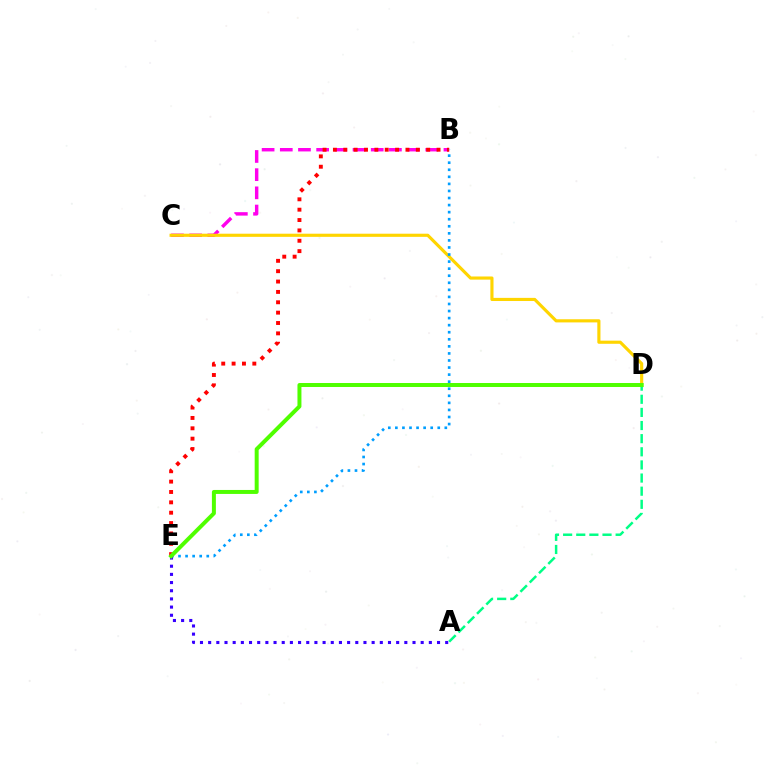{('B', 'C'): [{'color': '#ff00ed', 'line_style': 'dashed', 'thickness': 2.47}], ('C', 'D'): [{'color': '#ffd500', 'line_style': 'solid', 'thickness': 2.26}], ('A', 'D'): [{'color': '#00ff86', 'line_style': 'dashed', 'thickness': 1.78}], ('B', 'E'): [{'color': '#ff0000', 'line_style': 'dotted', 'thickness': 2.82}, {'color': '#009eff', 'line_style': 'dotted', 'thickness': 1.92}], ('A', 'E'): [{'color': '#3700ff', 'line_style': 'dotted', 'thickness': 2.22}], ('D', 'E'): [{'color': '#4fff00', 'line_style': 'solid', 'thickness': 2.86}]}